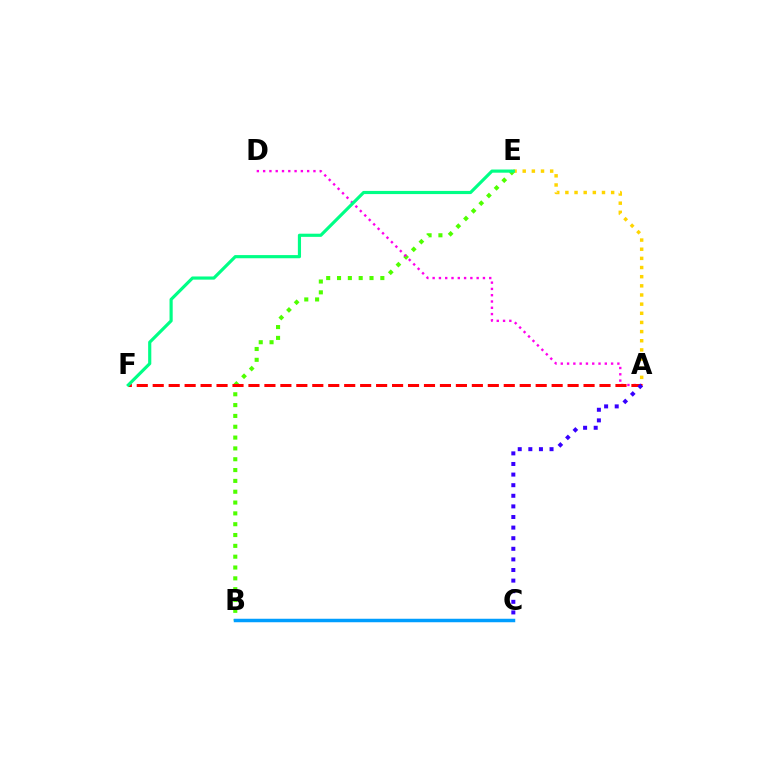{('B', 'E'): [{'color': '#4fff00', 'line_style': 'dotted', 'thickness': 2.94}], ('A', 'D'): [{'color': '#ff00ed', 'line_style': 'dotted', 'thickness': 1.71}], ('A', 'E'): [{'color': '#ffd500', 'line_style': 'dotted', 'thickness': 2.49}], ('A', 'F'): [{'color': '#ff0000', 'line_style': 'dashed', 'thickness': 2.17}], ('A', 'C'): [{'color': '#3700ff', 'line_style': 'dotted', 'thickness': 2.88}], ('B', 'C'): [{'color': '#009eff', 'line_style': 'solid', 'thickness': 2.51}], ('E', 'F'): [{'color': '#00ff86', 'line_style': 'solid', 'thickness': 2.28}]}